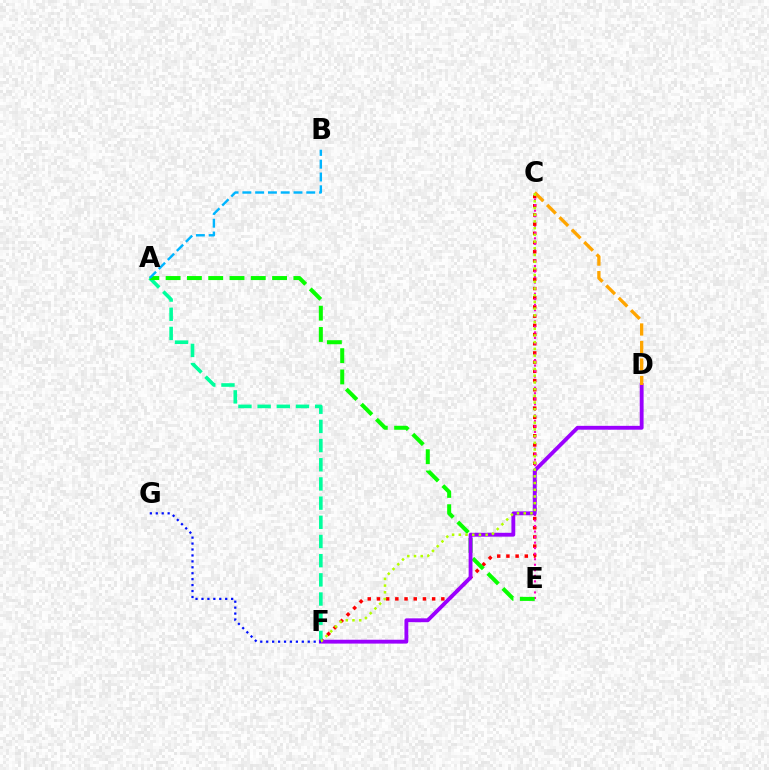{('C', 'F'): [{'color': '#ff0000', 'line_style': 'dotted', 'thickness': 2.5}, {'color': '#b3ff00', 'line_style': 'dotted', 'thickness': 1.82}], ('A', 'F'): [{'color': '#00ff9d', 'line_style': 'dashed', 'thickness': 2.61}], ('C', 'E'): [{'color': '#ff00bd', 'line_style': 'dotted', 'thickness': 1.5}], ('A', 'E'): [{'color': '#08ff00', 'line_style': 'dashed', 'thickness': 2.89}], ('D', 'F'): [{'color': '#9b00ff', 'line_style': 'solid', 'thickness': 2.78}], ('A', 'B'): [{'color': '#00b5ff', 'line_style': 'dashed', 'thickness': 1.74}], ('C', 'D'): [{'color': '#ffa500', 'line_style': 'dashed', 'thickness': 2.38}], ('F', 'G'): [{'color': '#0010ff', 'line_style': 'dotted', 'thickness': 1.61}]}